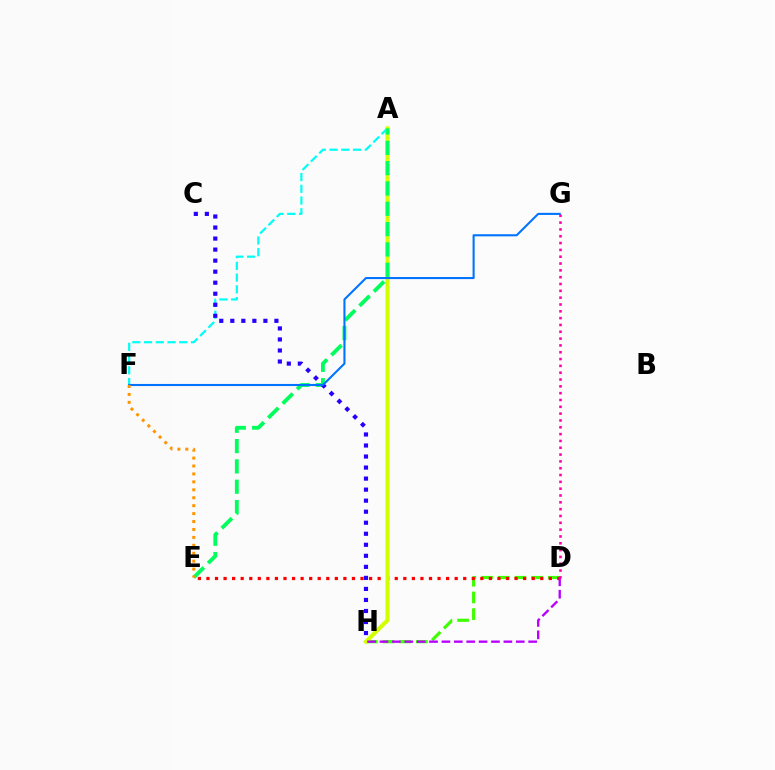{('D', 'H'): [{'color': '#3dff00', 'line_style': 'dashed', 'thickness': 2.27}, {'color': '#b900ff', 'line_style': 'dashed', 'thickness': 1.68}], ('D', 'E'): [{'color': '#ff0000', 'line_style': 'dotted', 'thickness': 2.33}], ('A', 'F'): [{'color': '#00fff6', 'line_style': 'dashed', 'thickness': 1.59}], ('A', 'H'): [{'color': '#d1ff00', 'line_style': 'solid', 'thickness': 2.91}], ('A', 'E'): [{'color': '#00ff5c', 'line_style': 'dashed', 'thickness': 2.76}], ('C', 'H'): [{'color': '#2500ff', 'line_style': 'dotted', 'thickness': 3.0}], ('F', 'G'): [{'color': '#0074ff', 'line_style': 'solid', 'thickness': 1.51}], ('E', 'F'): [{'color': '#ff9400', 'line_style': 'dotted', 'thickness': 2.15}], ('D', 'G'): [{'color': '#ff00ac', 'line_style': 'dotted', 'thickness': 1.85}]}